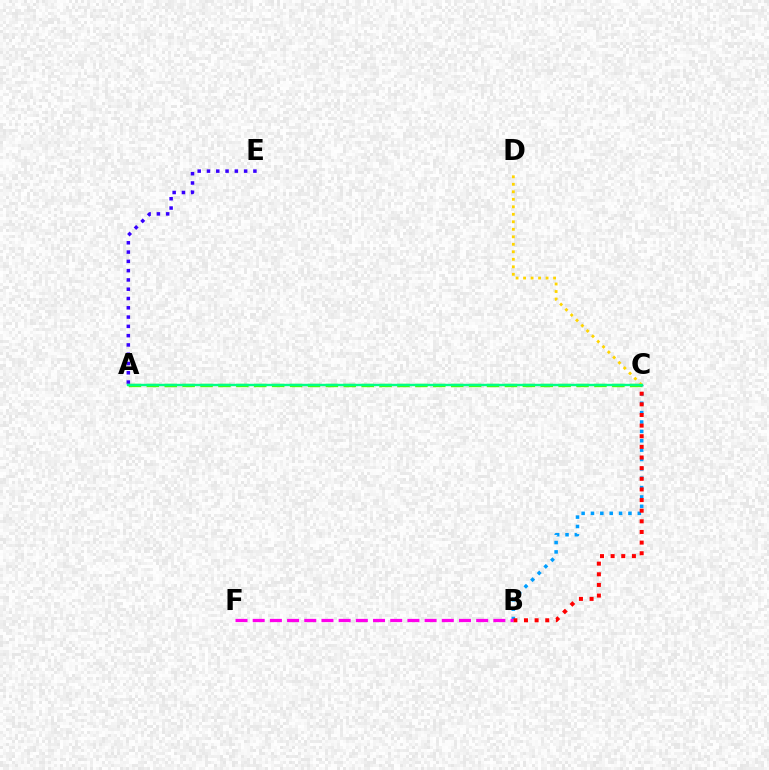{('A', 'C'): [{'color': '#4fff00', 'line_style': 'dashed', 'thickness': 2.43}, {'color': '#00ff86', 'line_style': 'solid', 'thickness': 1.73}], ('B', 'C'): [{'color': '#009eff', 'line_style': 'dotted', 'thickness': 2.55}, {'color': '#ff0000', 'line_style': 'dotted', 'thickness': 2.89}], ('C', 'D'): [{'color': '#ffd500', 'line_style': 'dotted', 'thickness': 2.04}], ('A', 'E'): [{'color': '#3700ff', 'line_style': 'dotted', 'thickness': 2.52}], ('B', 'F'): [{'color': '#ff00ed', 'line_style': 'dashed', 'thickness': 2.34}]}